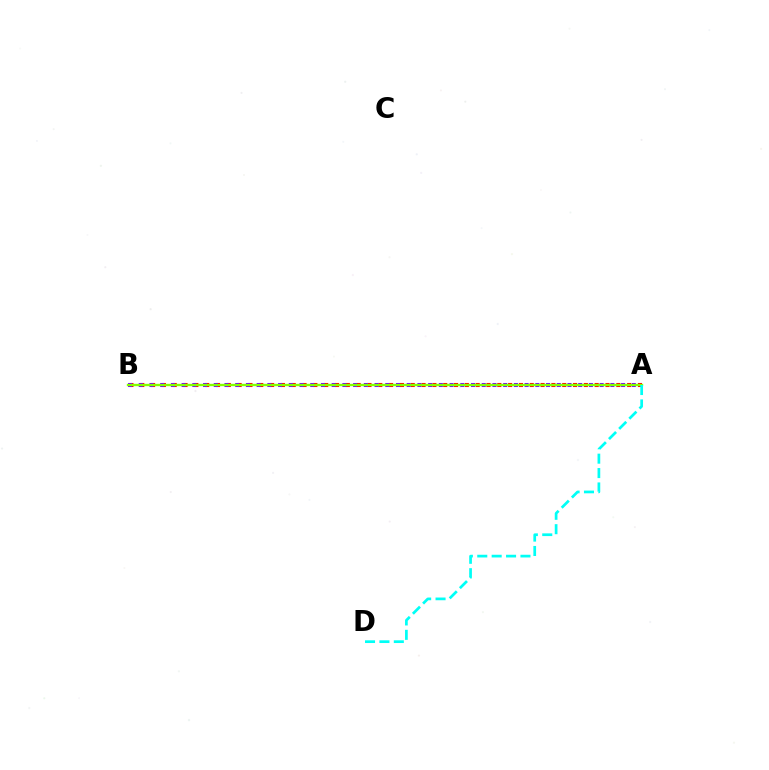{('A', 'B'): [{'color': '#ff0000', 'line_style': 'dotted', 'thickness': 2.94}, {'color': '#7200ff', 'line_style': 'dotted', 'thickness': 2.91}, {'color': '#84ff00', 'line_style': 'solid', 'thickness': 1.69}], ('A', 'D'): [{'color': '#00fff6', 'line_style': 'dashed', 'thickness': 1.96}]}